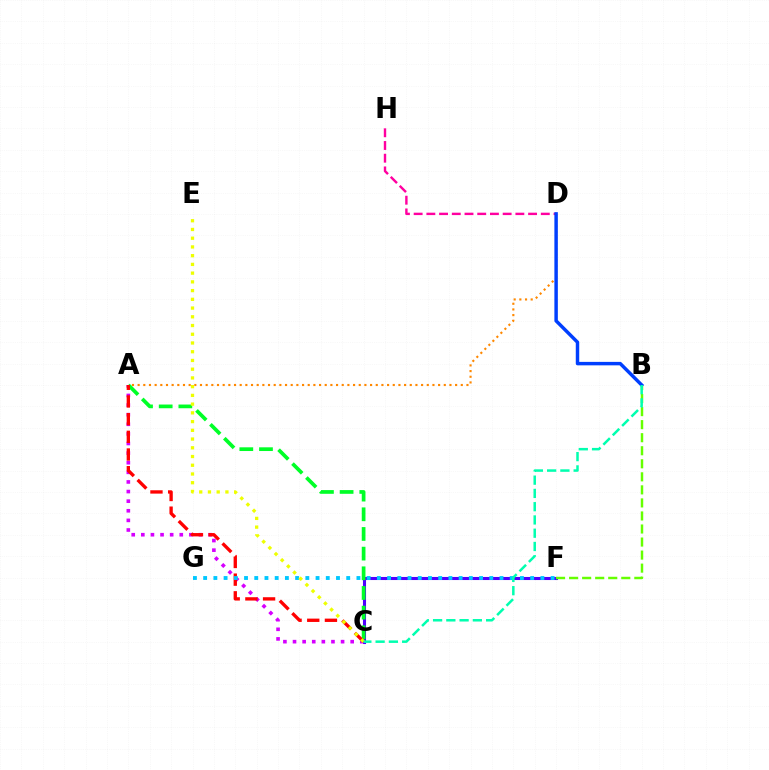{('C', 'F'): [{'color': '#4f00ff', 'line_style': 'solid', 'thickness': 2.22}], ('A', 'D'): [{'color': '#ff8800', 'line_style': 'dotted', 'thickness': 1.54}], ('B', 'F'): [{'color': '#66ff00', 'line_style': 'dashed', 'thickness': 1.77}], ('A', 'C'): [{'color': '#d600ff', 'line_style': 'dotted', 'thickness': 2.61}, {'color': '#00ff27', 'line_style': 'dashed', 'thickness': 2.67}, {'color': '#ff0000', 'line_style': 'dashed', 'thickness': 2.4}], ('D', 'H'): [{'color': '#ff00a0', 'line_style': 'dashed', 'thickness': 1.73}], ('B', 'D'): [{'color': '#003fff', 'line_style': 'solid', 'thickness': 2.49}], ('F', 'G'): [{'color': '#00c7ff', 'line_style': 'dotted', 'thickness': 2.78}], ('C', 'E'): [{'color': '#eeff00', 'line_style': 'dotted', 'thickness': 2.37}], ('B', 'C'): [{'color': '#00ffaf', 'line_style': 'dashed', 'thickness': 1.8}]}